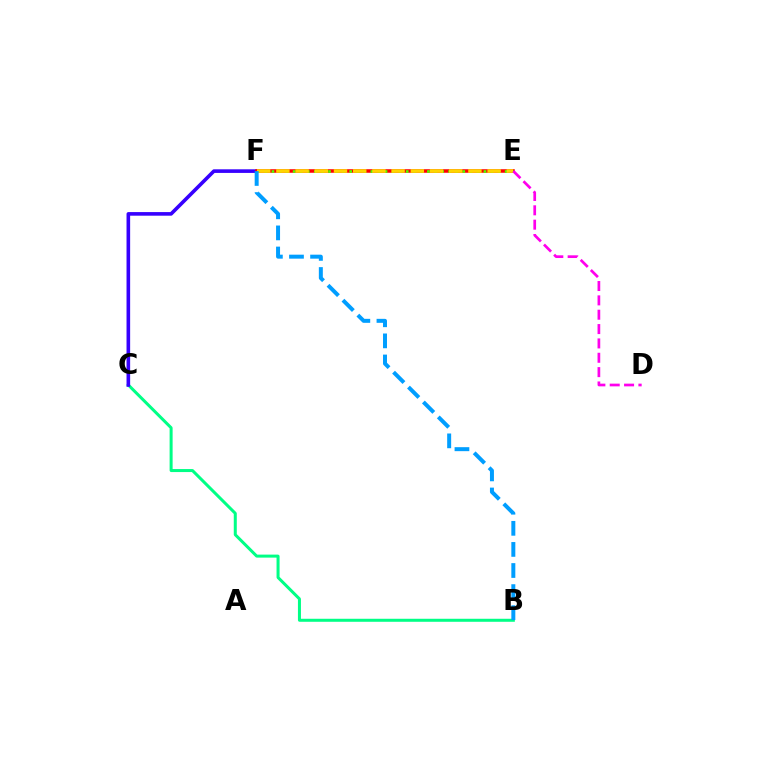{('B', 'C'): [{'color': '#00ff86', 'line_style': 'solid', 'thickness': 2.17}], ('C', 'F'): [{'color': '#3700ff', 'line_style': 'solid', 'thickness': 2.6}], ('E', 'F'): [{'color': '#ff0000', 'line_style': 'solid', 'thickness': 2.55}, {'color': '#4fff00', 'line_style': 'dotted', 'thickness': 1.92}, {'color': '#ffd500', 'line_style': 'dashed', 'thickness': 2.61}], ('D', 'E'): [{'color': '#ff00ed', 'line_style': 'dashed', 'thickness': 1.95}], ('B', 'F'): [{'color': '#009eff', 'line_style': 'dashed', 'thickness': 2.87}]}